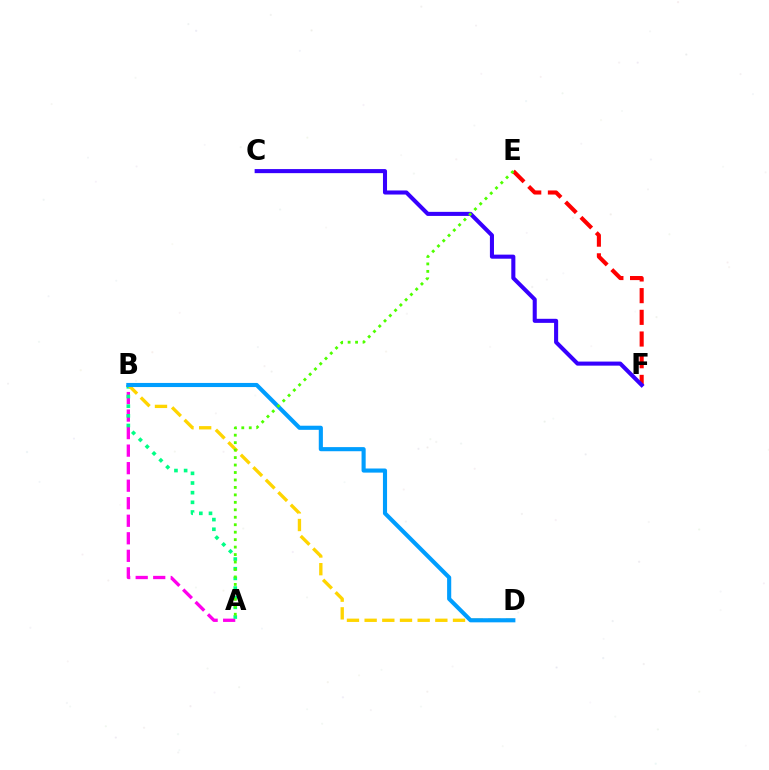{('A', 'B'): [{'color': '#ff00ed', 'line_style': 'dashed', 'thickness': 2.38}, {'color': '#00ff86', 'line_style': 'dotted', 'thickness': 2.63}], ('E', 'F'): [{'color': '#ff0000', 'line_style': 'dashed', 'thickness': 2.95}], ('B', 'D'): [{'color': '#ffd500', 'line_style': 'dashed', 'thickness': 2.4}, {'color': '#009eff', 'line_style': 'solid', 'thickness': 2.96}], ('C', 'F'): [{'color': '#3700ff', 'line_style': 'solid', 'thickness': 2.93}], ('A', 'E'): [{'color': '#4fff00', 'line_style': 'dotted', 'thickness': 2.03}]}